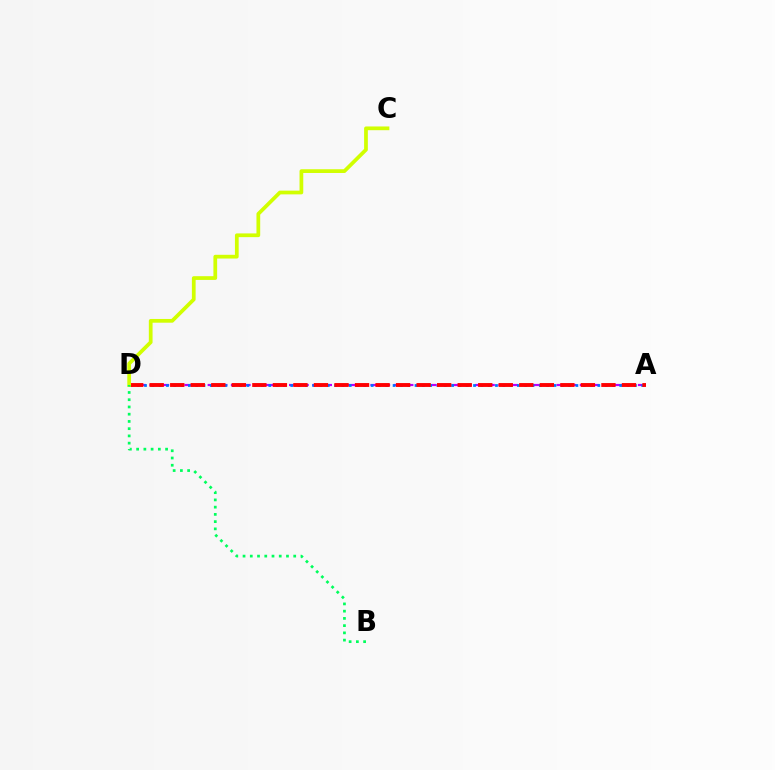{('A', 'D'): [{'color': '#b900ff', 'line_style': 'dashed', 'thickness': 1.58}, {'color': '#0074ff', 'line_style': 'dotted', 'thickness': 1.99}, {'color': '#ff0000', 'line_style': 'dashed', 'thickness': 2.79}], ('C', 'D'): [{'color': '#d1ff00', 'line_style': 'solid', 'thickness': 2.69}], ('B', 'D'): [{'color': '#00ff5c', 'line_style': 'dotted', 'thickness': 1.97}]}